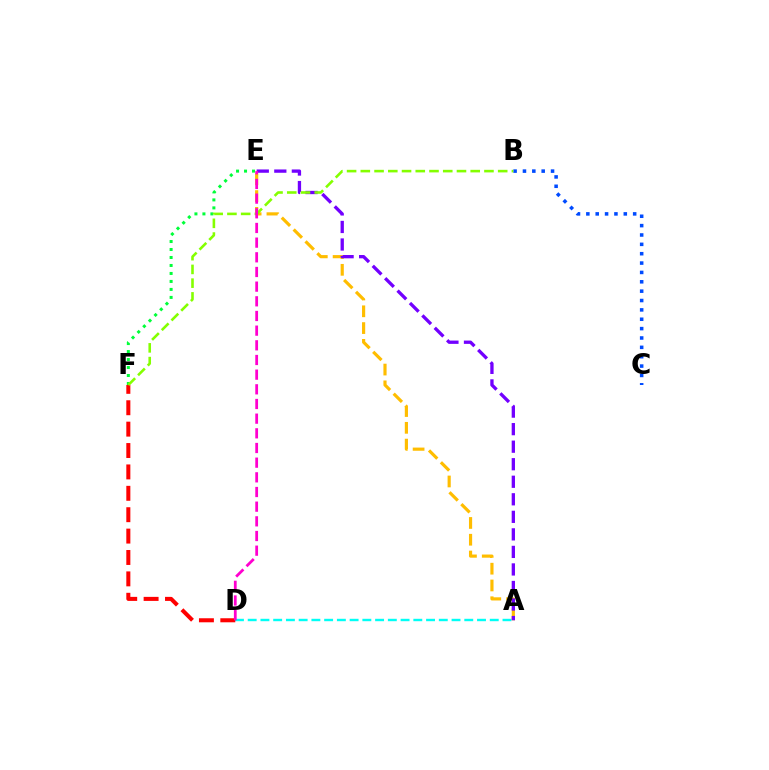{('A', 'D'): [{'color': '#00fff6', 'line_style': 'dashed', 'thickness': 1.73}], ('A', 'E'): [{'color': '#ffbd00', 'line_style': 'dashed', 'thickness': 2.28}, {'color': '#7200ff', 'line_style': 'dashed', 'thickness': 2.38}], ('B', 'C'): [{'color': '#004bff', 'line_style': 'dotted', 'thickness': 2.54}], ('D', 'F'): [{'color': '#ff0000', 'line_style': 'dashed', 'thickness': 2.91}], ('E', 'F'): [{'color': '#00ff39', 'line_style': 'dotted', 'thickness': 2.17}], ('B', 'F'): [{'color': '#84ff00', 'line_style': 'dashed', 'thickness': 1.87}], ('D', 'E'): [{'color': '#ff00cf', 'line_style': 'dashed', 'thickness': 1.99}]}